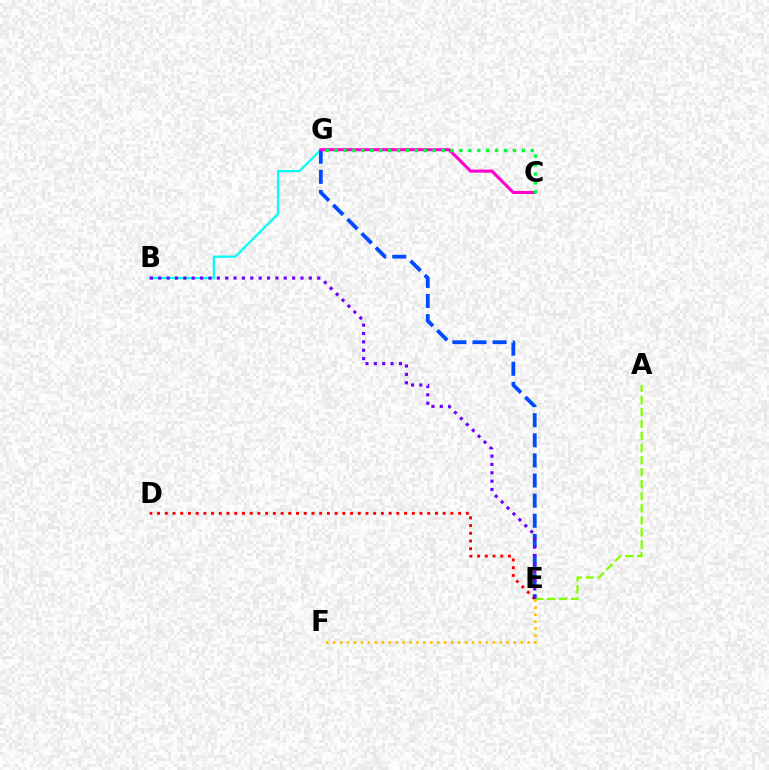{('B', 'G'): [{'color': '#00fff6', 'line_style': 'solid', 'thickness': 1.6}], ('E', 'G'): [{'color': '#004bff', 'line_style': 'dashed', 'thickness': 2.73}], ('E', 'F'): [{'color': '#ffbd00', 'line_style': 'dotted', 'thickness': 1.89}], ('D', 'E'): [{'color': '#ff0000', 'line_style': 'dotted', 'thickness': 2.1}], ('A', 'E'): [{'color': '#84ff00', 'line_style': 'dashed', 'thickness': 1.64}], ('C', 'G'): [{'color': '#ff00cf', 'line_style': 'solid', 'thickness': 2.21}, {'color': '#00ff39', 'line_style': 'dotted', 'thickness': 2.42}], ('B', 'E'): [{'color': '#7200ff', 'line_style': 'dotted', 'thickness': 2.27}]}